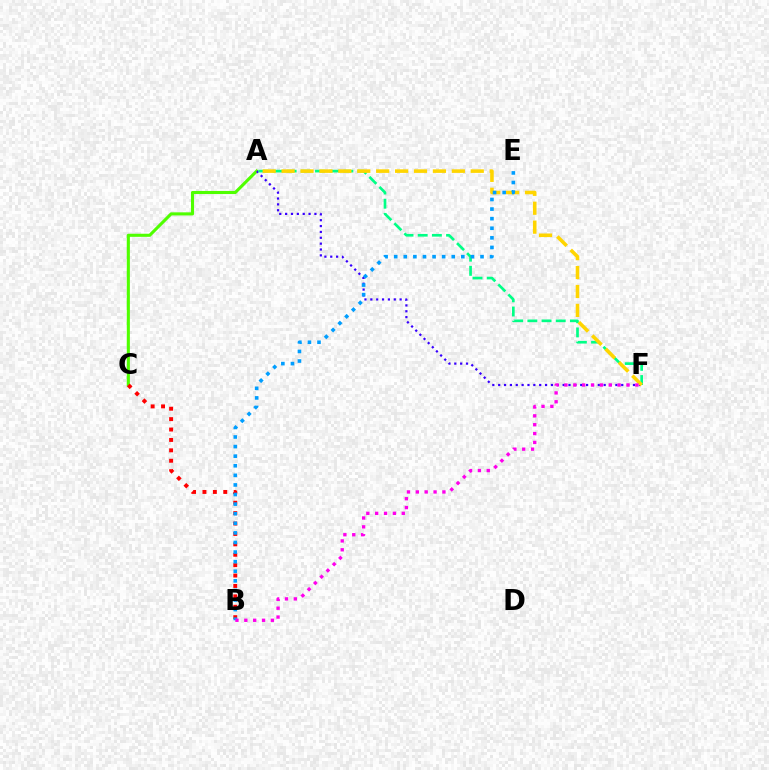{('A', 'C'): [{'color': '#4fff00', 'line_style': 'solid', 'thickness': 2.23}], ('A', 'F'): [{'color': '#3700ff', 'line_style': 'dotted', 'thickness': 1.59}, {'color': '#00ff86', 'line_style': 'dashed', 'thickness': 1.93}, {'color': '#ffd500', 'line_style': 'dashed', 'thickness': 2.57}], ('B', 'C'): [{'color': '#ff0000', 'line_style': 'dotted', 'thickness': 2.83}], ('B', 'E'): [{'color': '#009eff', 'line_style': 'dotted', 'thickness': 2.61}], ('B', 'F'): [{'color': '#ff00ed', 'line_style': 'dotted', 'thickness': 2.41}]}